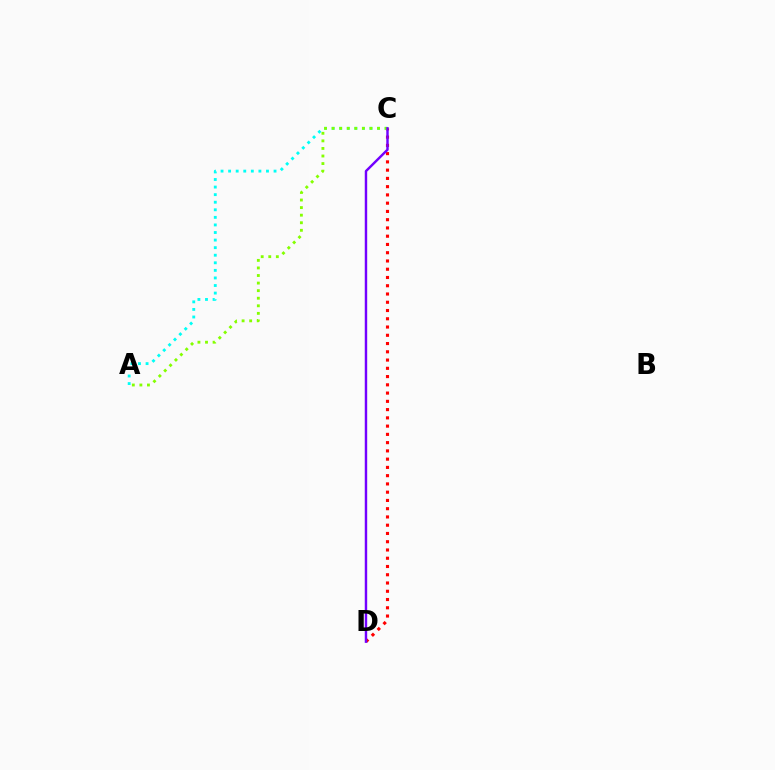{('C', 'D'): [{'color': '#ff0000', 'line_style': 'dotted', 'thickness': 2.24}, {'color': '#7200ff', 'line_style': 'solid', 'thickness': 1.75}], ('A', 'C'): [{'color': '#00fff6', 'line_style': 'dotted', 'thickness': 2.06}, {'color': '#84ff00', 'line_style': 'dotted', 'thickness': 2.06}]}